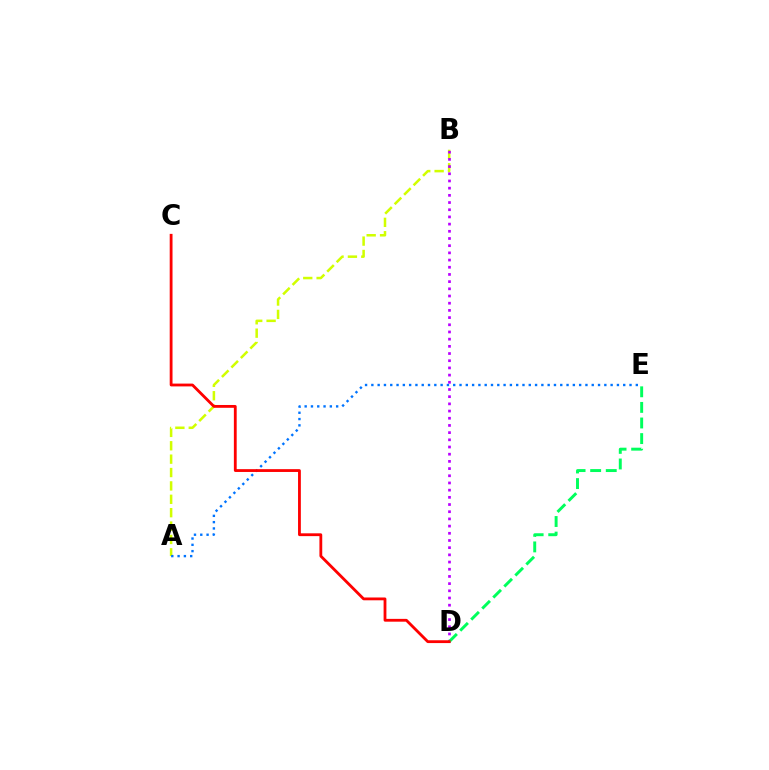{('A', 'B'): [{'color': '#d1ff00', 'line_style': 'dashed', 'thickness': 1.82}], ('A', 'E'): [{'color': '#0074ff', 'line_style': 'dotted', 'thickness': 1.71}], ('B', 'D'): [{'color': '#b900ff', 'line_style': 'dotted', 'thickness': 1.95}], ('D', 'E'): [{'color': '#00ff5c', 'line_style': 'dashed', 'thickness': 2.12}], ('C', 'D'): [{'color': '#ff0000', 'line_style': 'solid', 'thickness': 2.03}]}